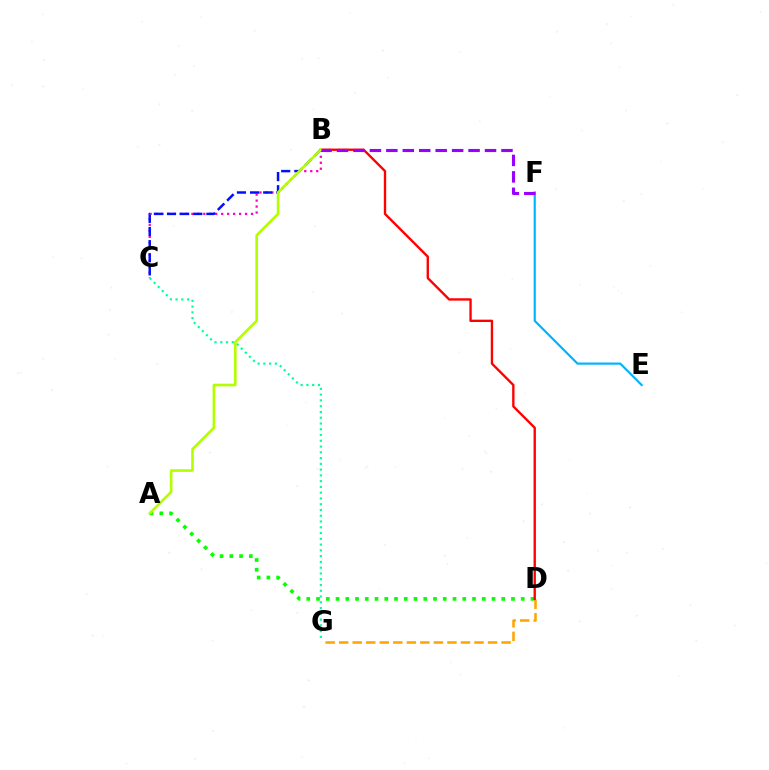{('A', 'D'): [{'color': '#08ff00', 'line_style': 'dotted', 'thickness': 2.65}], ('E', 'F'): [{'color': '#00b5ff', 'line_style': 'solid', 'thickness': 1.57}], ('B', 'C'): [{'color': '#ff00bd', 'line_style': 'dotted', 'thickness': 1.62}, {'color': '#0010ff', 'line_style': 'dashed', 'thickness': 1.78}], ('C', 'G'): [{'color': '#00ff9d', 'line_style': 'dotted', 'thickness': 1.57}], ('D', 'G'): [{'color': '#ffa500', 'line_style': 'dashed', 'thickness': 1.84}], ('B', 'D'): [{'color': '#ff0000', 'line_style': 'solid', 'thickness': 1.7}], ('A', 'B'): [{'color': '#b3ff00', 'line_style': 'solid', 'thickness': 1.91}], ('B', 'F'): [{'color': '#9b00ff', 'line_style': 'dashed', 'thickness': 2.23}]}